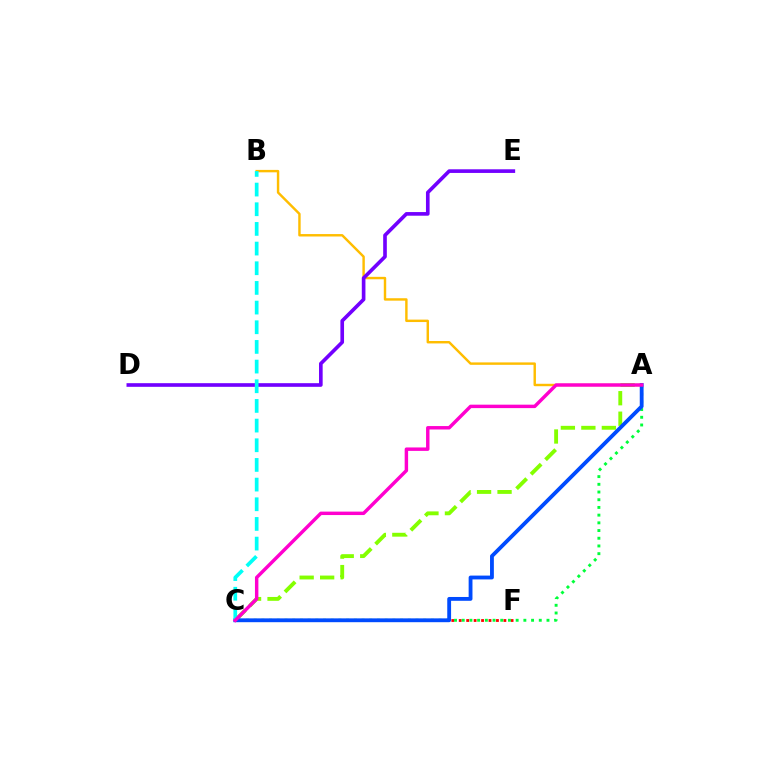{('C', 'F'): [{'color': '#ff0000', 'line_style': 'dotted', 'thickness': 2.02}], ('A', 'B'): [{'color': '#ffbd00', 'line_style': 'solid', 'thickness': 1.75}], ('A', 'C'): [{'color': '#00ff39', 'line_style': 'dotted', 'thickness': 2.09}, {'color': '#84ff00', 'line_style': 'dashed', 'thickness': 2.78}, {'color': '#004bff', 'line_style': 'solid', 'thickness': 2.76}, {'color': '#ff00cf', 'line_style': 'solid', 'thickness': 2.48}], ('D', 'E'): [{'color': '#7200ff', 'line_style': 'solid', 'thickness': 2.62}], ('B', 'C'): [{'color': '#00fff6', 'line_style': 'dashed', 'thickness': 2.67}]}